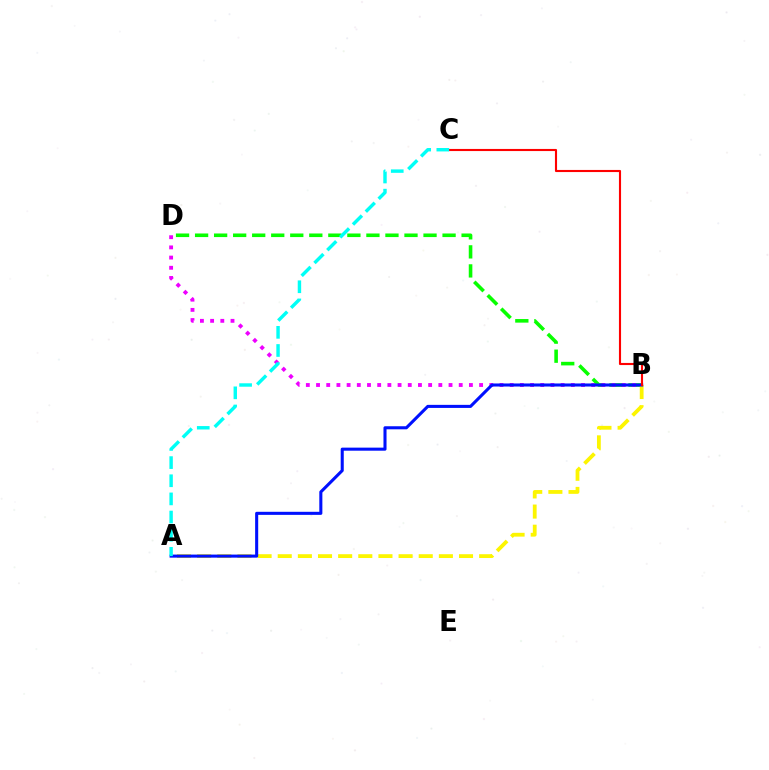{('B', 'D'): [{'color': '#08ff00', 'line_style': 'dashed', 'thickness': 2.59}, {'color': '#ee00ff', 'line_style': 'dotted', 'thickness': 2.77}], ('A', 'B'): [{'color': '#fcf500', 'line_style': 'dashed', 'thickness': 2.74}, {'color': '#0010ff', 'line_style': 'solid', 'thickness': 2.21}], ('B', 'C'): [{'color': '#ff0000', 'line_style': 'solid', 'thickness': 1.53}], ('A', 'C'): [{'color': '#00fff6', 'line_style': 'dashed', 'thickness': 2.47}]}